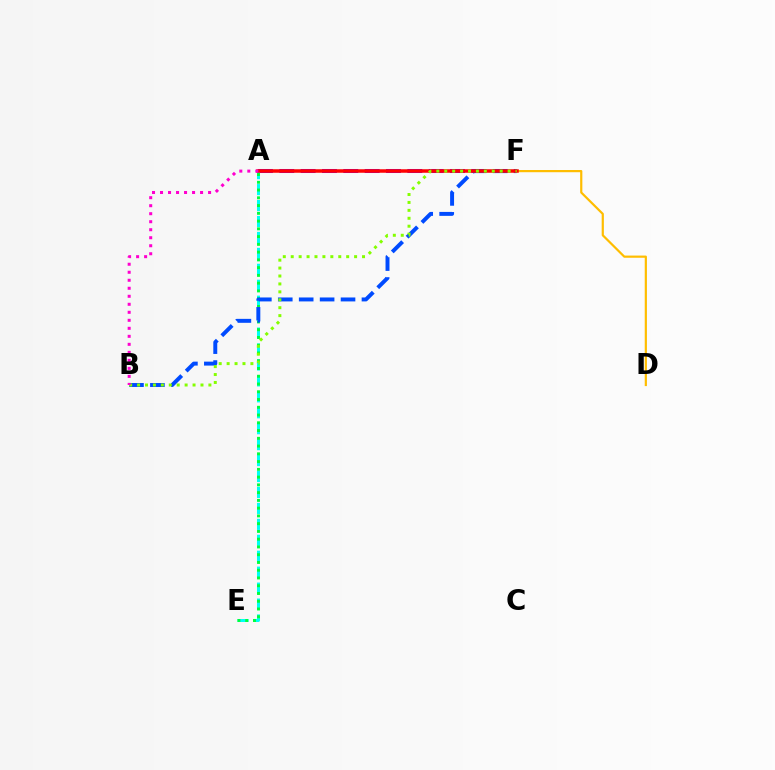{('A', 'F'): [{'color': '#7200ff', 'line_style': 'dashed', 'thickness': 2.9}, {'color': '#ff0000', 'line_style': 'solid', 'thickness': 2.52}], ('A', 'E'): [{'color': '#00fff6', 'line_style': 'dashed', 'thickness': 2.17}, {'color': '#00ff39', 'line_style': 'dotted', 'thickness': 2.11}], ('D', 'F'): [{'color': '#ffbd00', 'line_style': 'solid', 'thickness': 1.58}], ('B', 'F'): [{'color': '#004bff', 'line_style': 'dashed', 'thickness': 2.84}, {'color': '#84ff00', 'line_style': 'dotted', 'thickness': 2.15}], ('A', 'B'): [{'color': '#ff00cf', 'line_style': 'dotted', 'thickness': 2.18}]}